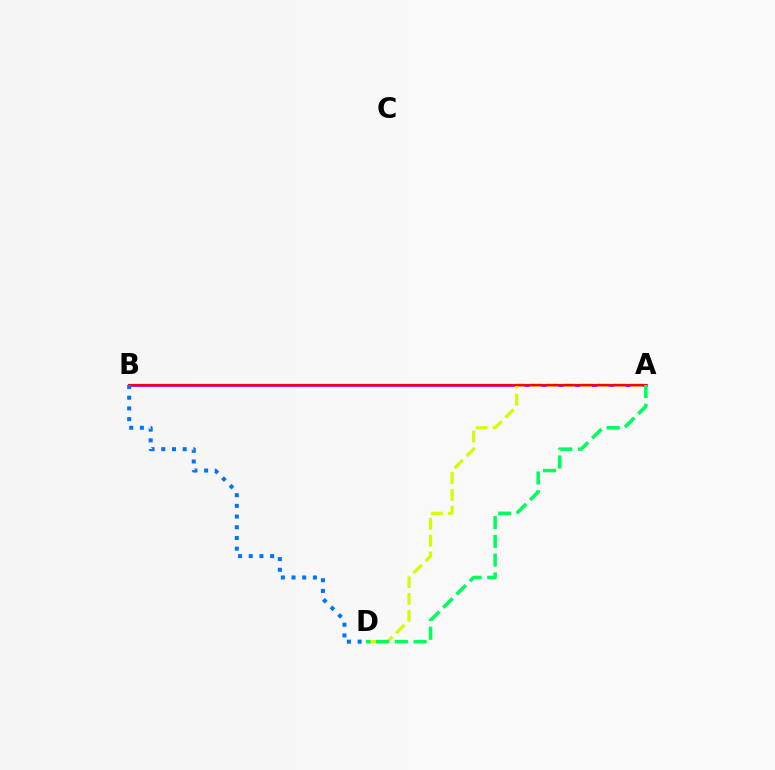{('A', 'B'): [{'color': '#b900ff', 'line_style': 'solid', 'thickness': 2.03}, {'color': '#ff0000', 'line_style': 'solid', 'thickness': 1.53}], ('A', 'D'): [{'color': '#d1ff00', 'line_style': 'dashed', 'thickness': 2.29}, {'color': '#00ff5c', 'line_style': 'dashed', 'thickness': 2.55}], ('B', 'D'): [{'color': '#0074ff', 'line_style': 'dotted', 'thickness': 2.91}]}